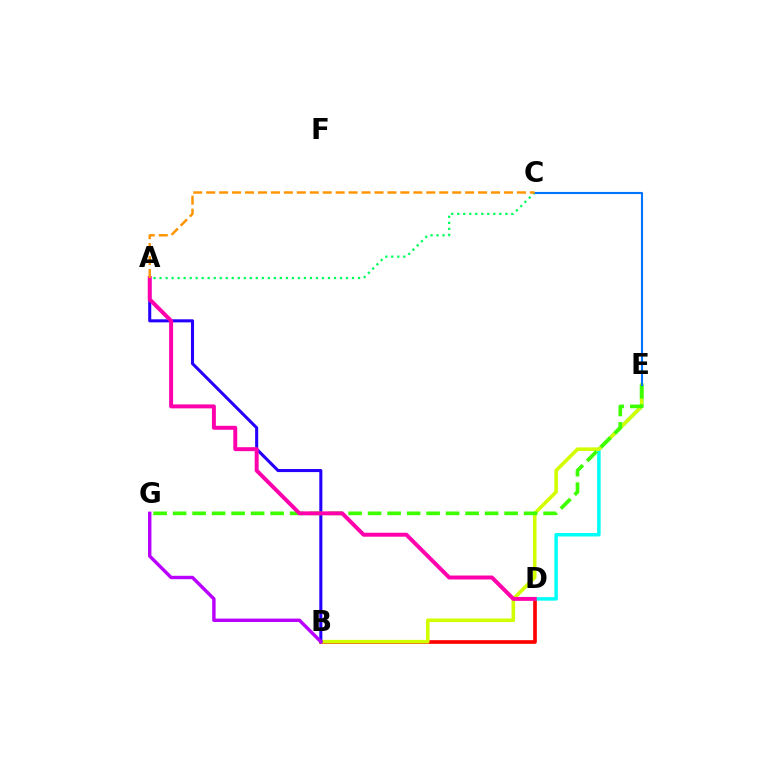{('B', 'D'): [{'color': '#ff0000', 'line_style': 'solid', 'thickness': 2.64}], ('D', 'E'): [{'color': '#00fff6', 'line_style': 'solid', 'thickness': 2.51}], ('B', 'E'): [{'color': '#d1ff00', 'line_style': 'solid', 'thickness': 2.57}], ('A', 'B'): [{'color': '#2500ff', 'line_style': 'solid', 'thickness': 2.21}], ('A', 'C'): [{'color': '#00ff5c', 'line_style': 'dotted', 'thickness': 1.63}, {'color': '#ff9400', 'line_style': 'dashed', 'thickness': 1.76}], ('E', 'G'): [{'color': '#3dff00', 'line_style': 'dashed', 'thickness': 2.65}], ('A', 'D'): [{'color': '#ff00ac', 'line_style': 'solid', 'thickness': 2.84}], ('B', 'G'): [{'color': '#b900ff', 'line_style': 'solid', 'thickness': 2.45}], ('C', 'E'): [{'color': '#0074ff', 'line_style': 'solid', 'thickness': 1.52}]}